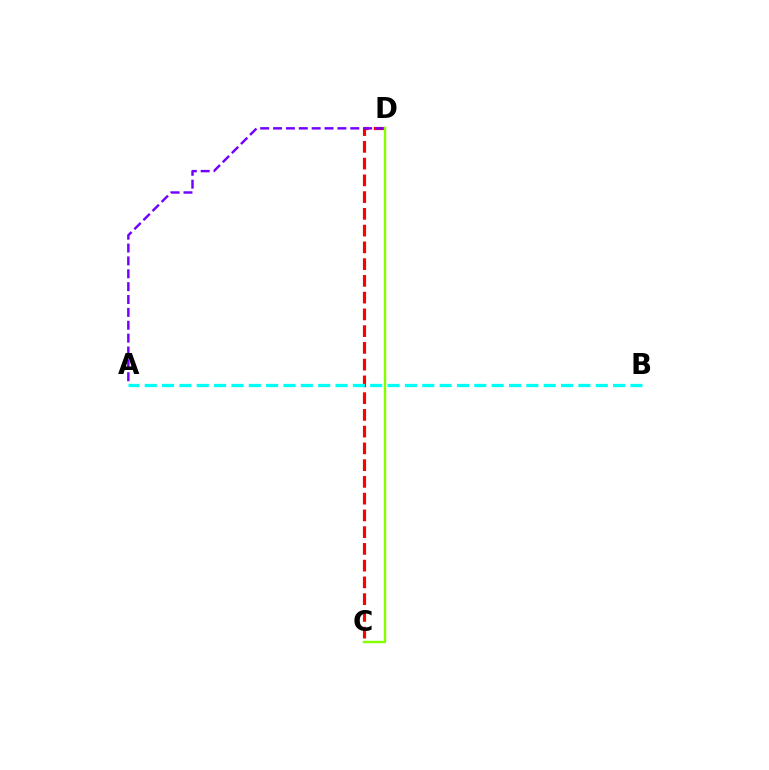{('C', 'D'): [{'color': '#ff0000', 'line_style': 'dashed', 'thickness': 2.28}, {'color': '#84ff00', 'line_style': 'solid', 'thickness': 1.75}], ('A', 'D'): [{'color': '#7200ff', 'line_style': 'dashed', 'thickness': 1.75}], ('A', 'B'): [{'color': '#00fff6', 'line_style': 'dashed', 'thickness': 2.36}]}